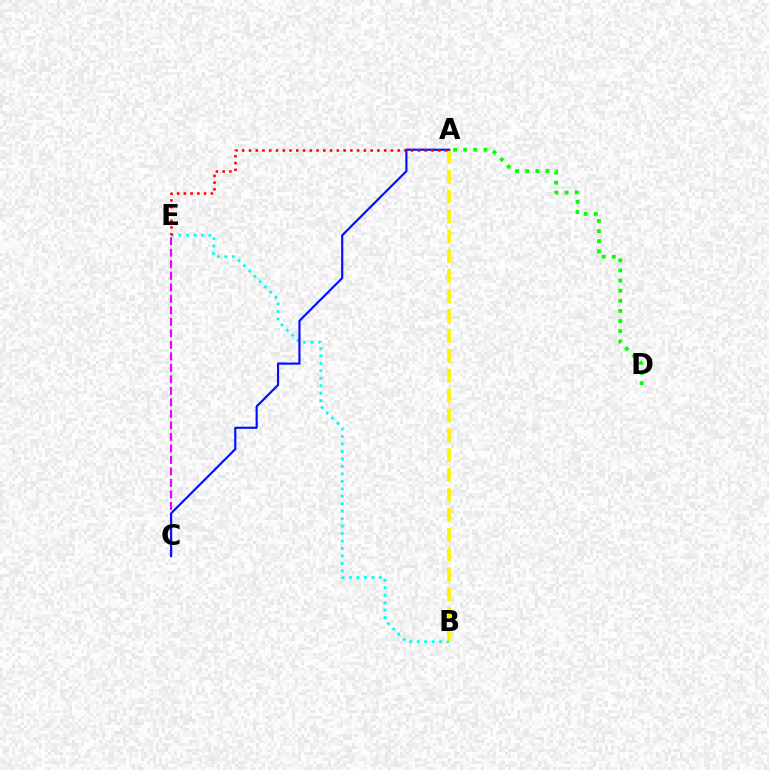{('C', 'E'): [{'color': '#ee00ff', 'line_style': 'dashed', 'thickness': 1.56}], ('B', 'E'): [{'color': '#00fff6', 'line_style': 'dotted', 'thickness': 2.03}], ('A', 'B'): [{'color': '#fcf500', 'line_style': 'dashed', 'thickness': 2.7}], ('A', 'D'): [{'color': '#08ff00', 'line_style': 'dotted', 'thickness': 2.75}], ('A', 'C'): [{'color': '#0010ff', 'line_style': 'solid', 'thickness': 1.55}], ('A', 'E'): [{'color': '#ff0000', 'line_style': 'dotted', 'thickness': 1.84}]}